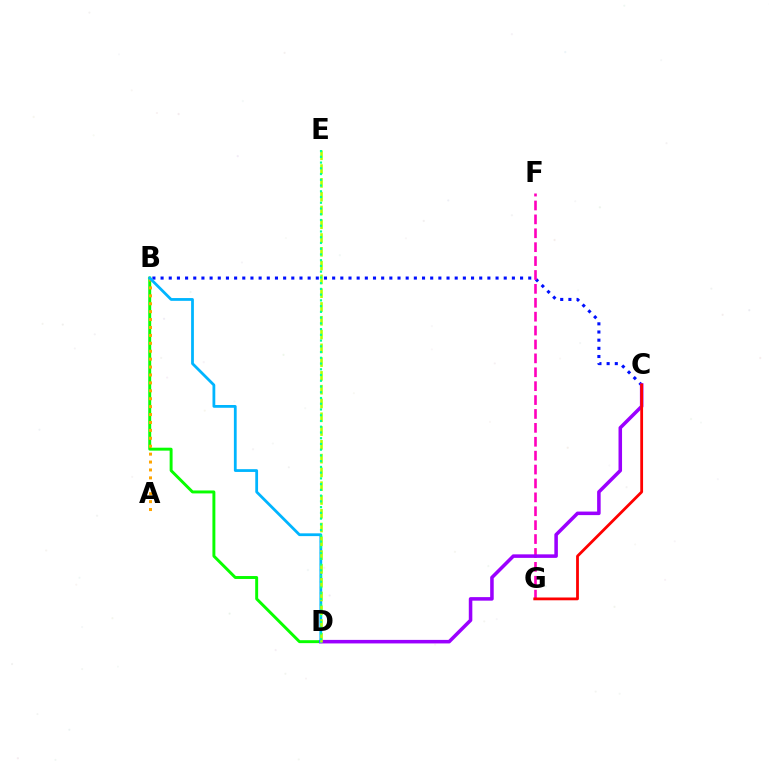{('B', 'D'): [{'color': '#08ff00', 'line_style': 'solid', 'thickness': 2.11}, {'color': '#00b5ff', 'line_style': 'solid', 'thickness': 2.0}], ('B', 'C'): [{'color': '#0010ff', 'line_style': 'dotted', 'thickness': 2.22}], ('A', 'B'): [{'color': '#ffa500', 'line_style': 'dotted', 'thickness': 2.15}], ('F', 'G'): [{'color': '#ff00bd', 'line_style': 'dashed', 'thickness': 1.89}], ('C', 'D'): [{'color': '#9b00ff', 'line_style': 'solid', 'thickness': 2.55}], ('D', 'E'): [{'color': '#b3ff00', 'line_style': 'dashed', 'thickness': 1.87}, {'color': '#00ff9d', 'line_style': 'dotted', 'thickness': 1.56}], ('C', 'G'): [{'color': '#ff0000', 'line_style': 'solid', 'thickness': 2.01}]}